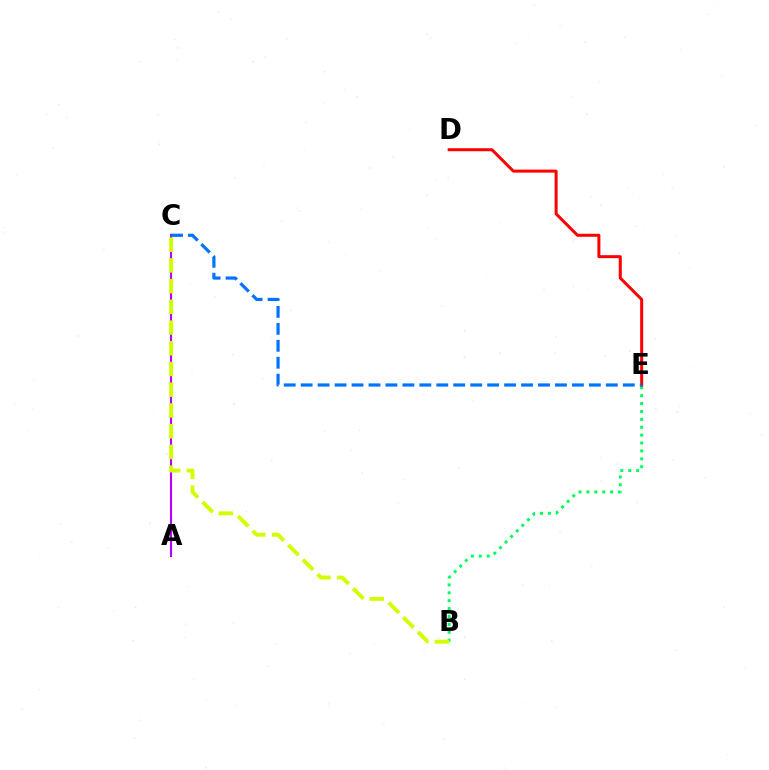{('A', 'C'): [{'color': '#b900ff', 'line_style': 'solid', 'thickness': 1.54}], ('B', 'E'): [{'color': '#00ff5c', 'line_style': 'dotted', 'thickness': 2.15}], ('D', 'E'): [{'color': '#ff0000', 'line_style': 'solid', 'thickness': 2.17}], ('B', 'C'): [{'color': '#d1ff00', 'line_style': 'dashed', 'thickness': 2.81}], ('C', 'E'): [{'color': '#0074ff', 'line_style': 'dashed', 'thickness': 2.3}]}